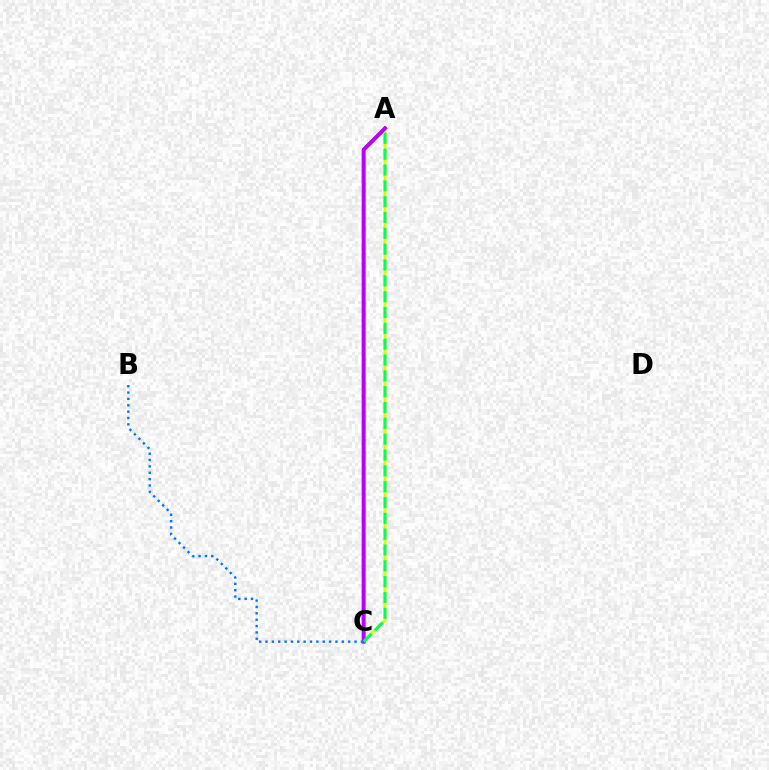{('A', 'C'): [{'color': '#d1ff00', 'line_style': 'solid', 'thickness': 2.08}, {'color': '#ff0000', 'line_style': 'solid', 'thickness': 2.5}, {'color': '#b900ff', 'line_style': 'solid', 'thickness': 2.67}, {'color': '#00ff5c', 'line_style': 'dashed', 'thickness': 2.15}], ('B', 'C'): [{'color': '#0074ff', 'line_style': 'dotted', 'thickness': 1.73}]}